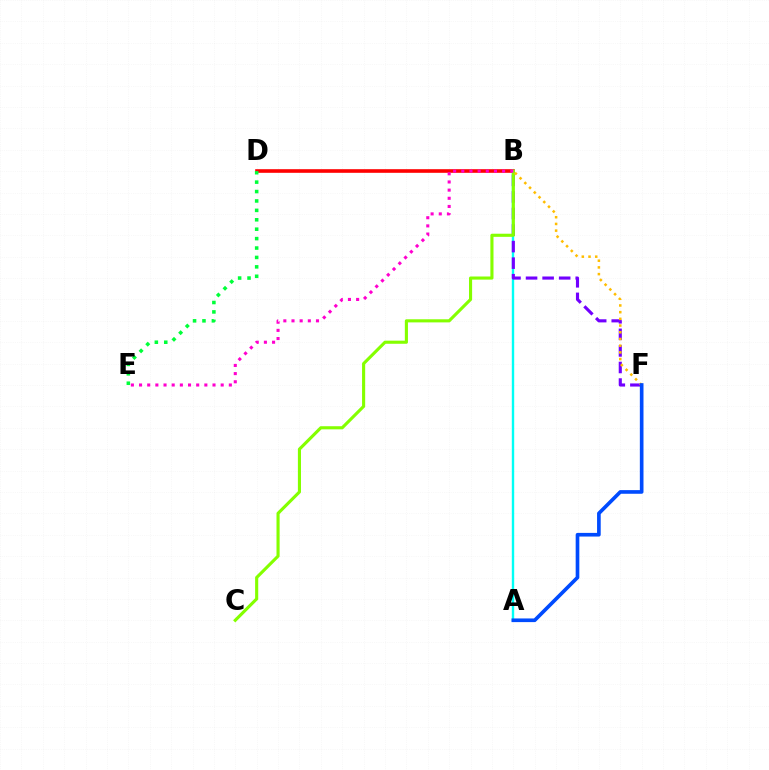{('A', 'B'): [{'color': '#00fff6', 'line_style': 'solid', 'thickness': 1.72}], ('B', 'D'): [{'color': '#ff0000', 'line_style': 'solid', 'thickness': 2.61}], ('B', 'F'): [{'color': '#7200ff', 'line_style': 'dashed', 'thickness': 2.25}, {'color': '#ffbd00', 'line_style': 'dotted', 'thickness': 1.82}], ('B', 'C'): [{'color': '#84ff00', 'line_style': 'solid', 'thickness': 2.24}], ('D', 'E'): [{'color': '#00ff39', 'line_style': 'dotted', 'thickness': 2.56}], ('A', 'F'): [{'color': '#004bff', 'line_style': 'solid', 'thickness': 2.63}], ('B', 'E'): [{'color': '#ff00cf', 'line_style': 'dotted', 'thickness': 2.22}]}